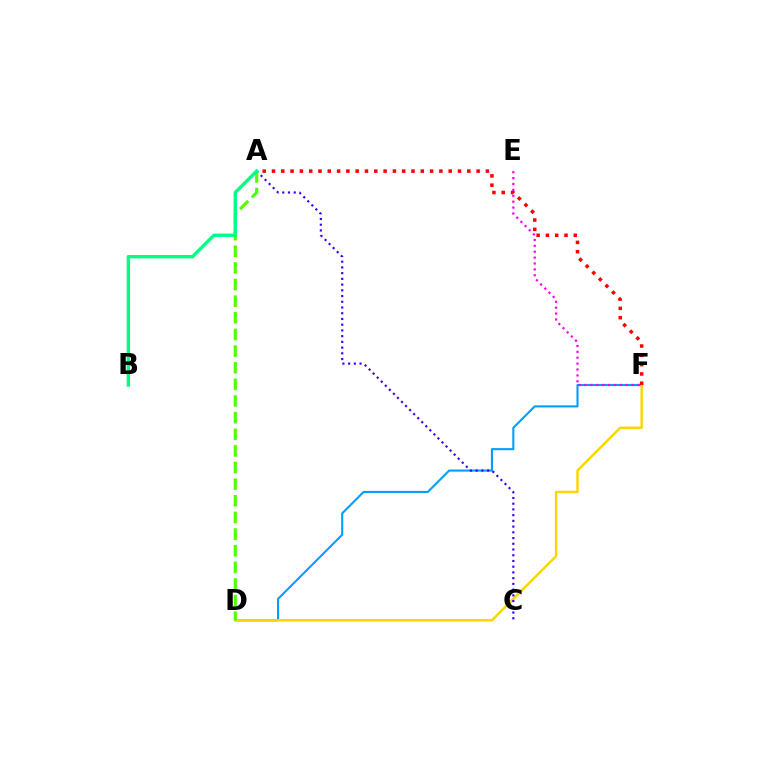{('D', 'F'): [{'color': '#009eff', 'line_style': 'solid', 'thickness': 1.5}, {'color': '#ffd500', 'line_style': 'solid', 'thickness': 1.77}], ('A', 'C'): [{'color': '#3700ff', 'line_style': 'dotted', 'thickness': 1.56}], ('A', 'F'): [{'color': '#ff0000', 'line_style': 'dotted', 'thickness': 2.53}], ('A', 'D'): [{'color': '#4fff00', 'line_style': 'dashed', 'thickness': 2.26}], ('A', 'B'): [{'color': '#00ff86', 'line_style': 'solid', 'thickness': 2.43}], ('E', 'F'): [{'color': '#ff00ed', 'line_style': 'dotted', 'thickness': 1.6}]}